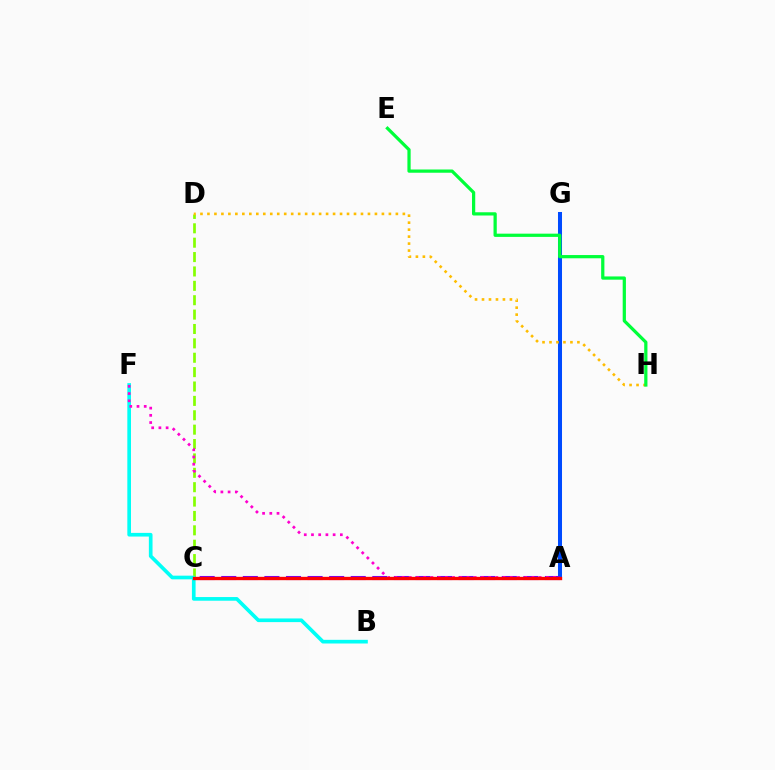{('C', 'D'): [{'color': '#84ff00', 'line_style': 'dashed', 'thickness': 1.95}], ('A', 'G'): [{'color': '#004bff', 'line_style': 'solid', 'thickness': 2.9}], ('D', 'H'): [{'color': '#ffbd00', 'line_style': 'dotted', 'thickness': 1.9}], ('A', 'C'): [{'color': '#7200ff', 'line_style': 'dashed', 'thickness': 2.93}, {'color': '#ff0000', 'line_style': 'solid', 'thickness': 2.41}], ('B', 'F'): [{'color': '#00fff6', 'line_style': 'solid', 'thickness': 2.64}], ('A', 'F'): [{'color': '#ff00cf', 'line_style': 'dotted', 'thickness': 1.96}], ('E', 'H'): [{'color': '#00ff39', 'line_style': 'solid', 'thickness': 2.33}]}